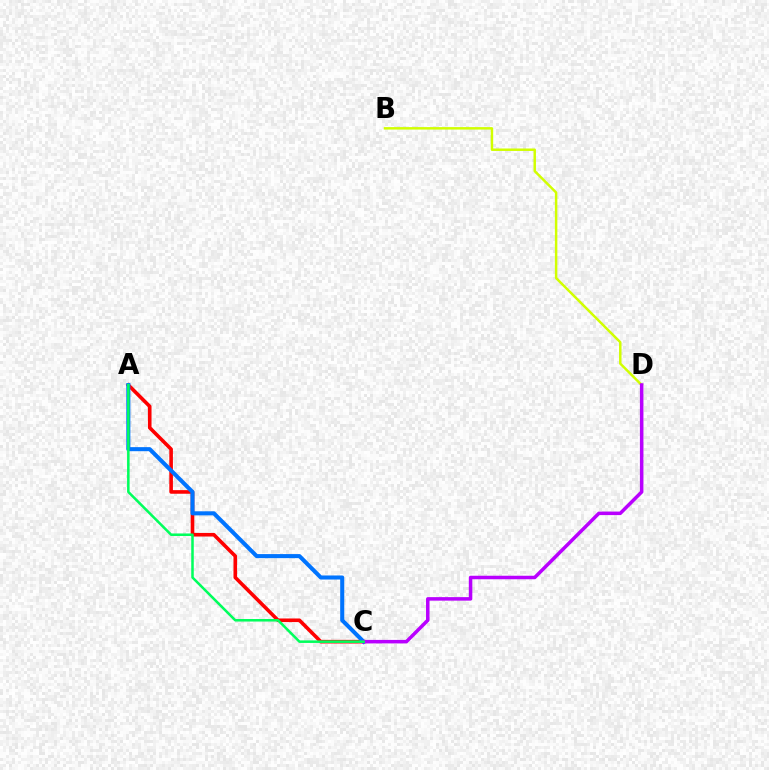{('A', 'C'): [{'color': '#ff0000', 'line_style': 'solid', 'thickness': 2.6}, {'color': '#0074ff', 'line_style': 'solid', 'thickness': 2.92}, {'color': '#00ff5c', 'line_style': 'solid', 'thickness': 1.82}], ('B', 'D'): [{'color': '#d1ff00', 'line_style': 'solid', 'thickness': 1.78}], ('C', 'D'): [{'color': '#b900ff', 'line_style': 'solid', 'thickness': 2.53}]}